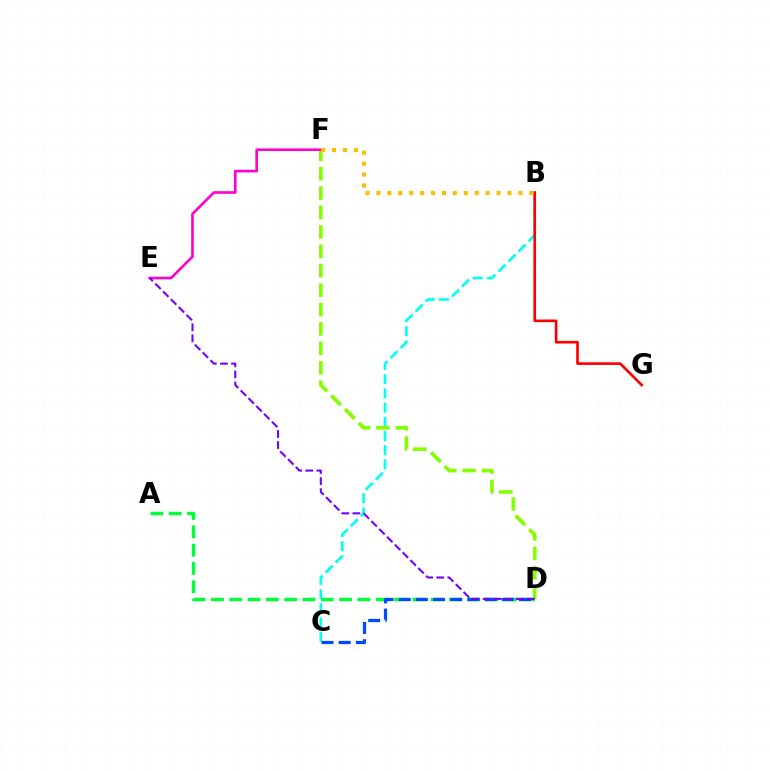{('A', 'D'): [{'color': '#00ff39', 'line_style': 'dashed', 'thickness': 2.49}], ('B', 'C'): [{'color': '#00fff6', 'line_style': 'dashed', 'thickness': 1.93}], ('B', 'G'): [{'color': '#ff0000', 'line_style': 'solid', 'thickness': 1.91}], ('C', 'D'): [{'color': '#004bff', 'line_style': 'dashed', 'thickness': 2.33}], ('D', 'F'): [{'color': '#84ff00', 'line_style': 'dashed', 'thickness': 2.64}], ('E', 'F'): [{'color': '#ff00cf', 'line_style': 'solid', 'thickness': 1.89}], ('D', 'E'): [{'color': '#7200ff', 'line_style': 'dashed', 'thickness': 1.5}], ('B', 'F'): [{'color': '#ffbd00', 'line_style': 'dotted', 'thickness': 2.97}]}